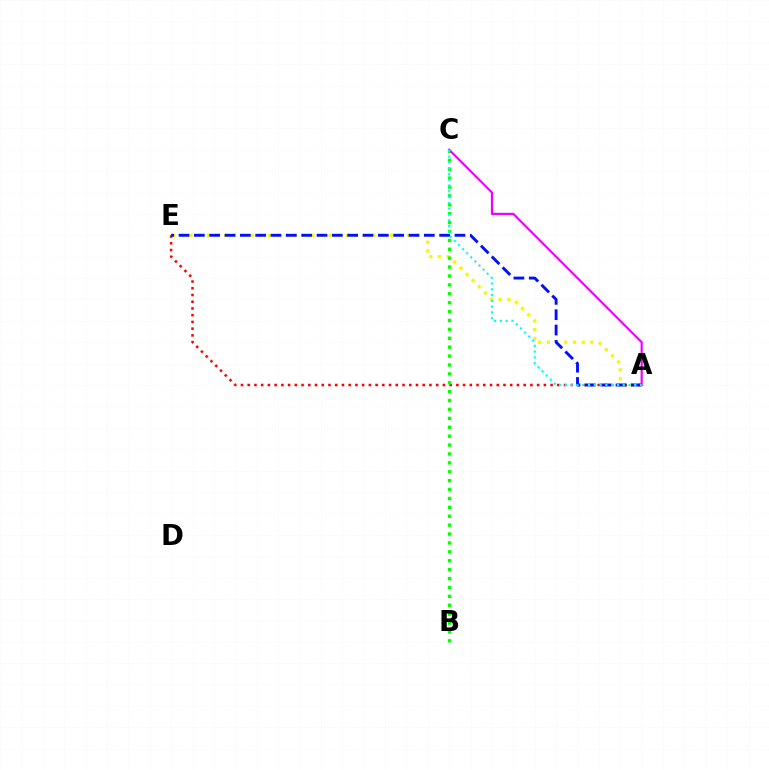{('A', 'E'): [{'color': '#fcf500', 'line_style': 'dotted', 'thickness': 2.37}, {'color': '#ff0000', 'line_style': 'dotted', 'thickness': 1.83}, {'color': '#0010ff', 'line_style': 'dashed', 'thickness': 2.08}], ('B', 'C'): [{'color': '#08ff00', 'line_style': 'dotted', 'thickness': 2.42}], ('A', 'C'): [{'color': '#ee00ff', 'line_style': 'solid', 'thickness': 1.56}, {'color': '#00fff6', 'line_style': 'dotted', 'thickness': 1.57}]}